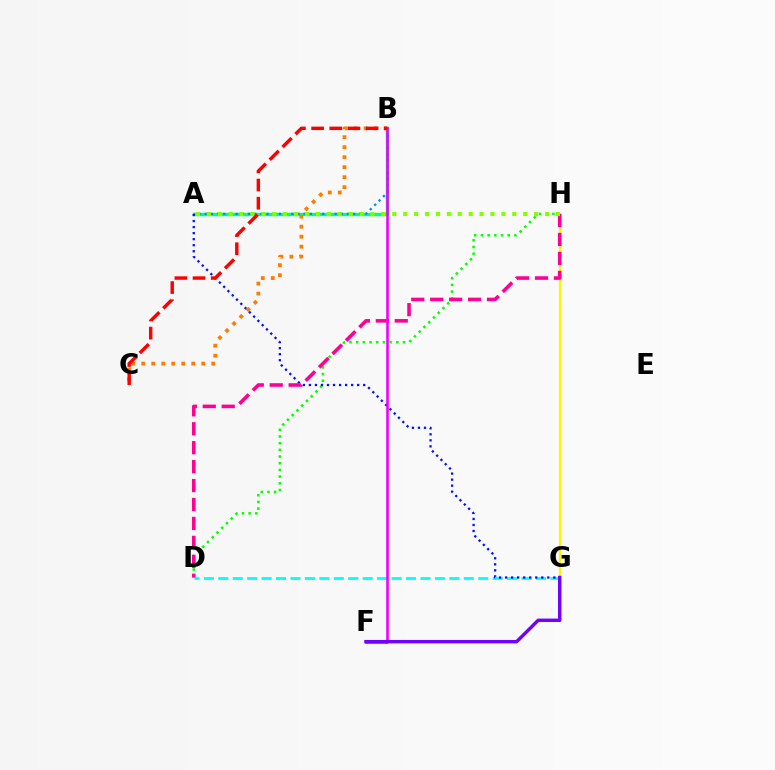{('A', 'B'): [{'color': '#00ff74', 'line_style': 'solid', 'thickness': 2.44}, {'color': '#008cff', 'line_style': 'dotted', 'thickness': 1.68}], ('G', 'H'): [{'color': '#fcf500', 'line_style': 'solid', 'thickness': 1.62}], ('D', 'H'): [{'color': '#08ff00', 'line_style': 'dotted', 'thickness': 1.82}, {'color': '#ff0094', 'line_style': 'dashed', 'thickness': 2.57}], ('D', 'G'): [{'color': '#00fff6', 'line_style': 'dashed', 'thickness': 1.96}], ('A', 'G'): [{'color': '#0010ff', 'line_style': 'dotted', 'thickness': 1.64}], ('B', 'F'): [{'color': '#ee00ff', 'line_style': 'solid', 'thickness': 1.87}], ('A', 'H'): [{'color': '#84ff00', 'line_style': 'dotted', 'thickness': 2.96}], ('F', 'G'): [{'color': '#7200ff', 'line_style': 'solid', 'thickness': 2.45}], ('B', 'C'): [{'color': '#ff7c00', 'line_style': 'dotted', 'thickness': 2.72}, {'color': '#ff0000', 'line_style': 'dashed', 'thickness': 2.47}]}